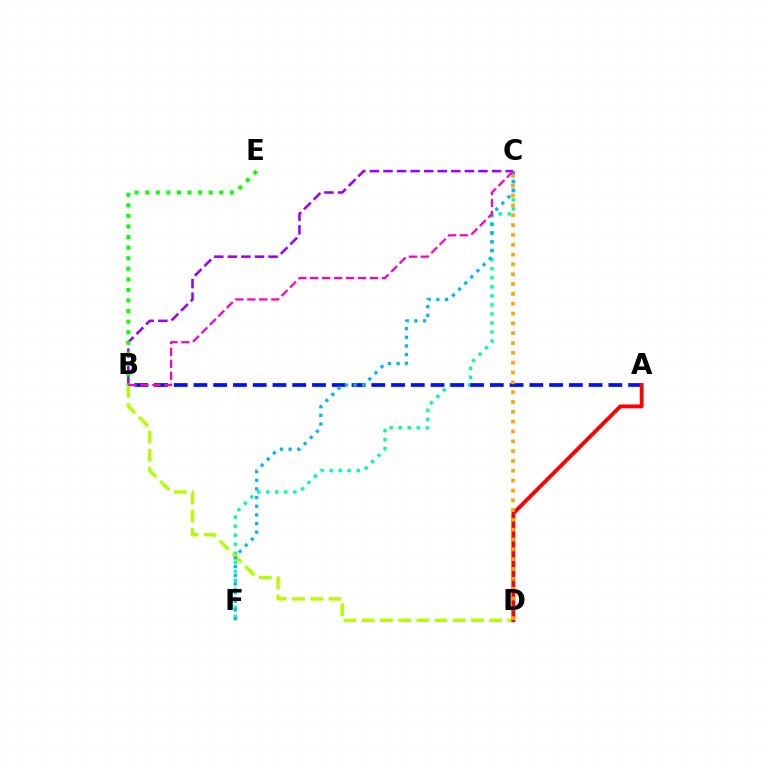{('C', 'F'): [{'color': '#00ff9d', 'line_style': 'dotted', 'thickness': 2.45}, {'color': '#00b5ff', 'line_style': 'dotted', 'thickness': 2.35}], ('A', 'B'): [{'color': '#0010ff', 'line_style': 'dashed', 'thickness': 2.68}], ('B', 'C'): [{'color': '#9b00ff', 'line_style': 'dashed', 'thickness': 1.84}, {'color': '#ff00bd', 'line_style': 'dashed', 'thickness': 1.62}], ('B', 'D'): [{'color': '#b3ff00', 'line_style': 'dashed', 'thickness': 2.47}], ('A', 'D'): [{'color': '#ff0000', 'line_style': 'solid', 'thickness': 2.77}], ('C', 'D'): [{'color': '#ffa500', 'line_style': 'dotted', 'thickness': 2.67}], ('B', 'E'): [{'color': '#08ff00', 'line_style': 'dotted', 'thickness': 2.87}]}